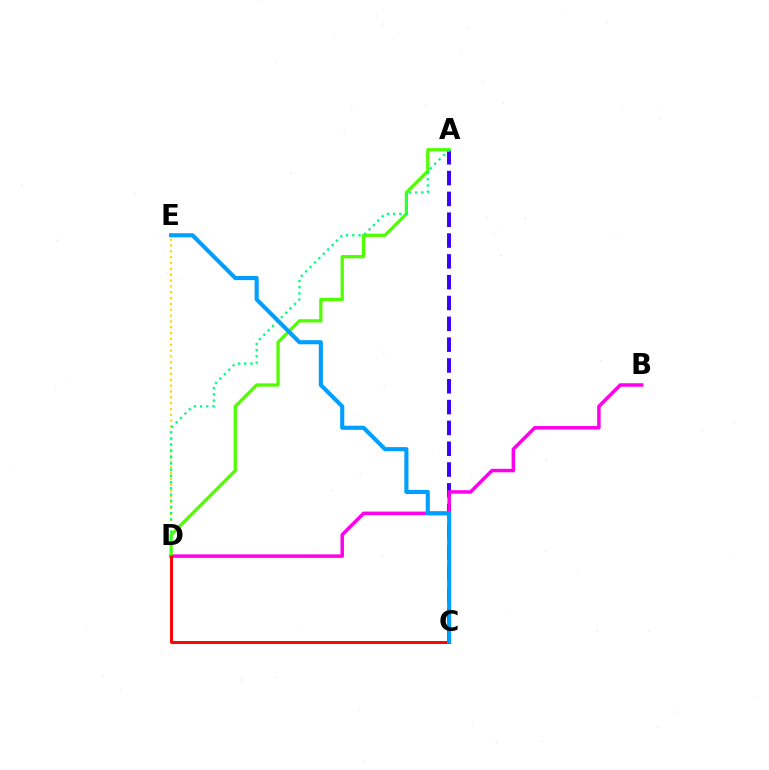{('A', 'C'): [{'color': '#3700ff', 'line_style': 'dashed', 'thickness': 2.83}], ('B', 'D'): [{'color': '#ff00ed', 'line_style': 'solid', 'thickness': 2.52}], ('D', 'E'): [{'color': '#ffd500', 'line_style': 'dotted', 'thickness': 1.59}], ('A', 'D'): [{'color': '#4fff00', 'line_style': 'solid', 'thickness': 2.35}, {'color': '#00ff86', 'line_style': 'dotted', 'thickness': 1.69}], ('C', 'D'): [{'color': '#ff0000', 'line_style': 'solid', 'thickness': 2.1}], ('C', 'E'): [{'color': '#009eff', 'line_style': 'solid', 'thickness': 2.96}]}